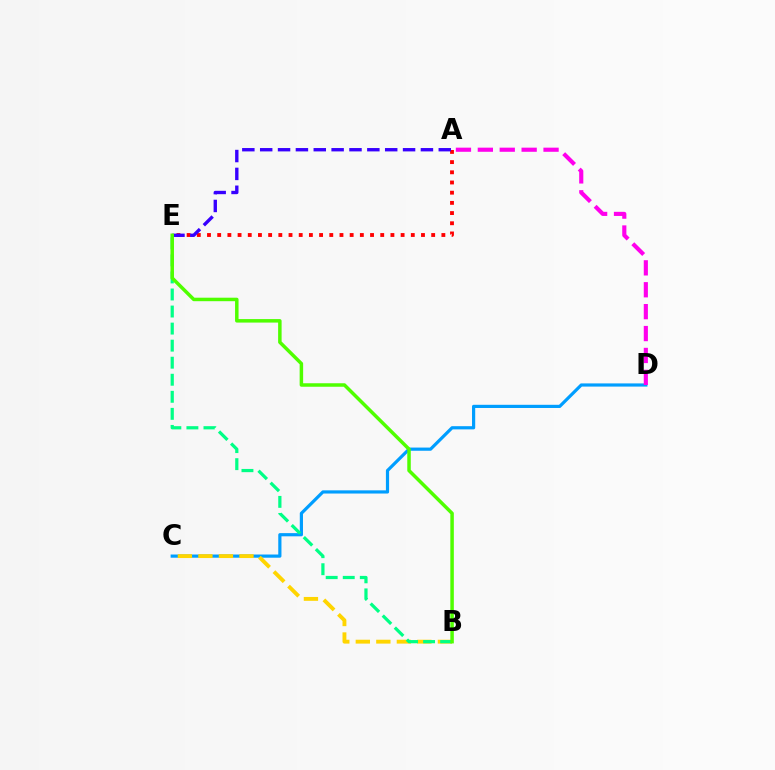{('C', 'D'): [{'color': '#009eff', 'line_style': 'solid', 'thickness': 2.3}], ('A', 'D'): [{'color': '#ff00ed', 'line_style': 'dashed', 'thickness': 2.98}], ('B', 'C'): [{'color': '#ffd500', 'line_style': 'dashed', 'thickness': 2.79}], ('A', 'E'): [{'color': '#ff0000', 'line_style': 'dotted', 'thickness': 2.77}, {'color': '#3700ff', 'line_style': 'dashed', 'thickness': 2.43}], ('B', 'E'): [{'color': '#00ff86', 'line_style': 'dashed', 'thickness': 2.32}, {'color': '#4fff00', 'line_style': 'solid', 'thickness': 2.51}]}